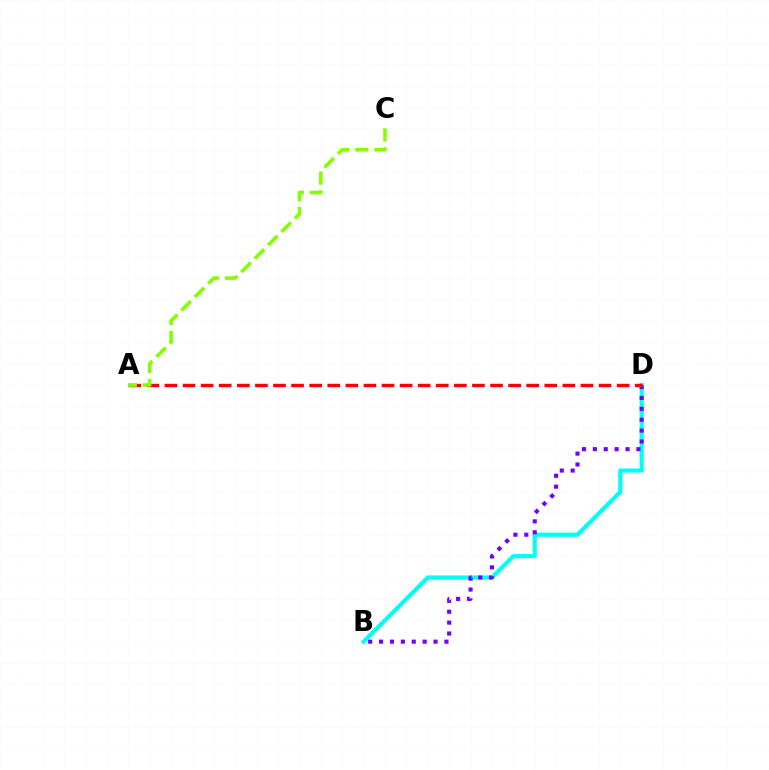{('B', 'D'): [{'color': '#00fff6', 'line_style': 'solid', 'thickness': 2.97}, {'color': '#7200ff', 'line_style': 'dotted', 'thickness': 2.96}], ('A', 'D'): [{'color': '#ff0000', 'line_style': 'dashed', 'thickness': 2.46}], ('A', 'C'): [{'color': '#84ff00', 'line_style': 'dashed', 'thickness': 2.58}]}